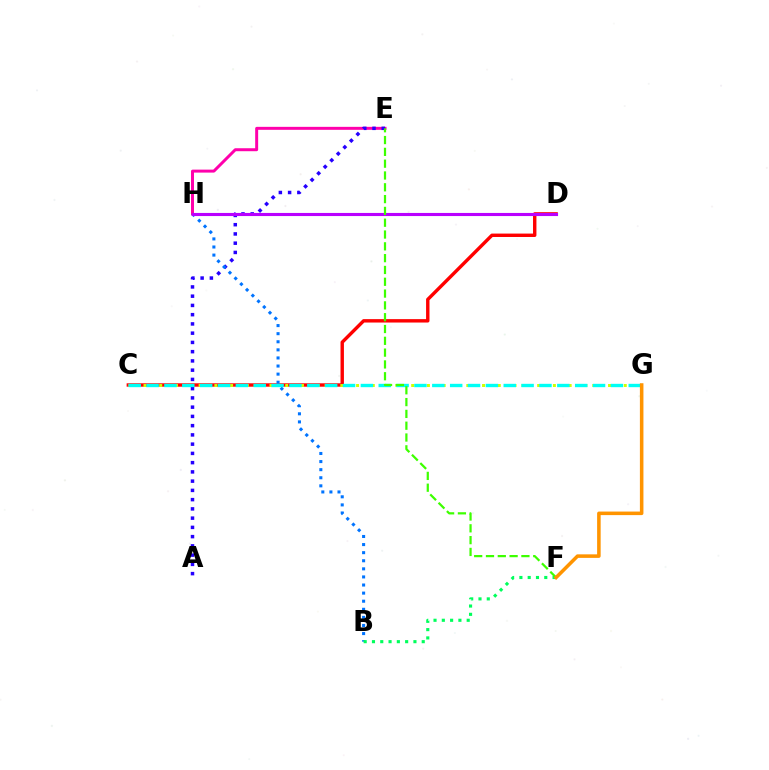{('E', 'H'): [{'color': '#ff00ac', 'line_style': 'solid', 'thickness': 2.14}], ('A', 'E'): [{'color': '#2500ff', 'line_style': 'dotted', 'thickness': 2.51}], ('C', 'D'): [{'color': '#ff0000', 'line_style': 'solid', 'thickness': 2.45}], ('B', 'H'): [{'color': '#0074ff', 'line_style': 'dotted', 'thickness': 2.2}], ('C', 'G'): [{'color': '#d1ff00', 'line_style': 'dotted', 'thickness': 2.14}, {'color': '#00fff6', 'line_style': 'dashed', 'thickness': 2.43}], ('B', 'F'): [{'color': '#00ff5c', 'line_style': 'dotted', 'thickness': 2.25}], ('D', 'H'): [{'color': '#b900ff', 'line_style': 'solid', 'thickness': 2.24}], ('E', 'F'): [{'color': '#3dff00', 'line_style': 'dashed', 'thickness': 1.6}], ('F', 'G'): [{'color': '#ff9400', 'line_style': 'solid', 'thickness': 2.55}]}